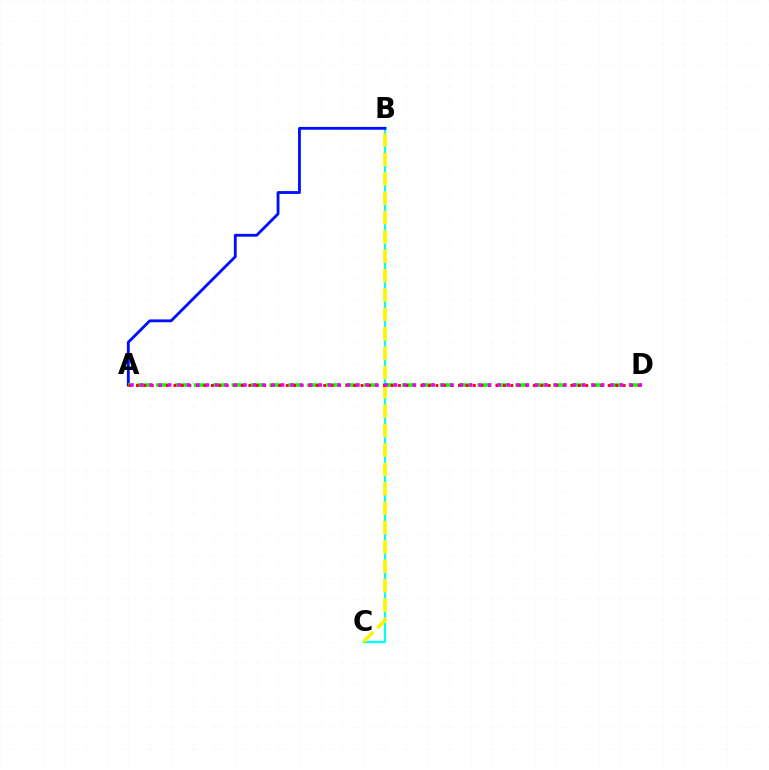{('B', 'C'): [{'color': '#00fff6', 'line_style': 'solid', 'thickness': 1.63}, {'color': '#fcf500', 'line_style': 'dashed', 'thickness': 2.63}], ('A', 'B'): [{'color': '#0010ff', 'line_style': 'solid', 'thickness': 2.05}], ('A', 'D'): [{'color': '#08ff00', 'line_style': 'dashed', 'thickness': 2.57}, {'color': '#ff0000', 'line_style': 'dotted', 'thickness': 2.03}, {'color': '#ee00ff', 'line_style': 'dotted', 'thickness': 2.56}]}